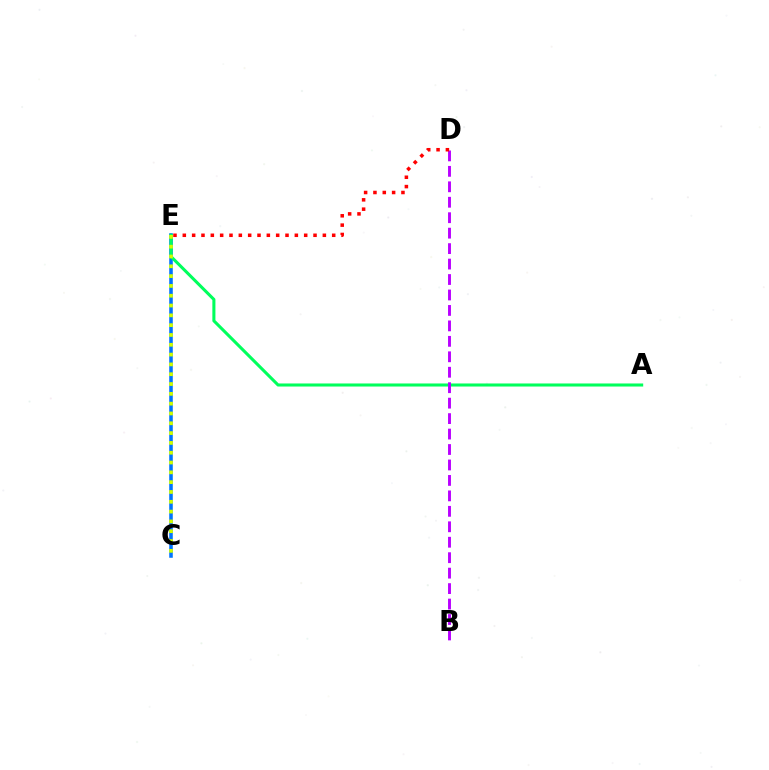{('C', 'E'): [{'color': '#0074ff', 'line_style': 'solid', 'thickness': 2.56}, {'color': '#d1ff00', 'line_style': 'dotted', 'thickness': 2.67}], ('A', 'E'): [{'color': '#00ff5c', 'line_style': 'solid', 'thickness': 2.2}], ('B', 'D'): [{'color': '#b900ff', 'line_style': 'dashed', 'thickness': 2.1}], ('D', 'E'): [{'color': '#ff0000', 'line_style': 'dotted', 'thickness': 2.54}]}